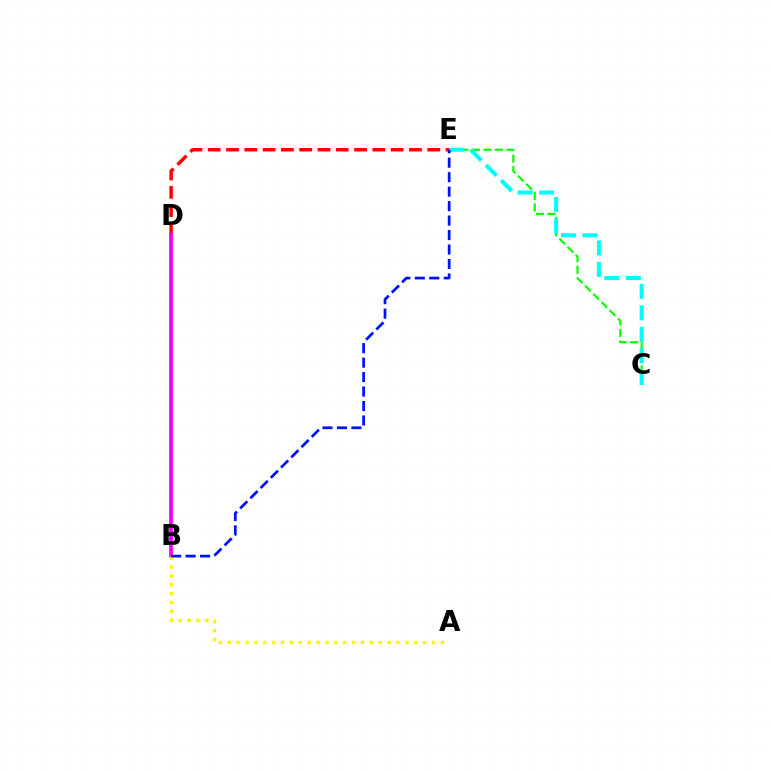{('C', 'E'): [{'color': '#08ff00', 'line_style': 'dashed', 'thickness': 1.57}, {'color': '#00fff6', 'line_style': 'dashed', 'thickness': 2.93}], ('D', 'E'): [{'color': '#ff0000', 'line_style': 'dashed', 'thickness': 2.49}], ('B', 'D'): [{'color': '#ee00ff', 'line_style': 'solid', 'thickness': 2.68}], ('A', 'B'): [{'color': '#fcf500', 'line_style': 'dotted', 'thickness': 2.41}], ('B', 'E'): [{'color': '#0010ff', 'line_style': 'dashed', 'thickness': 1.97}]}